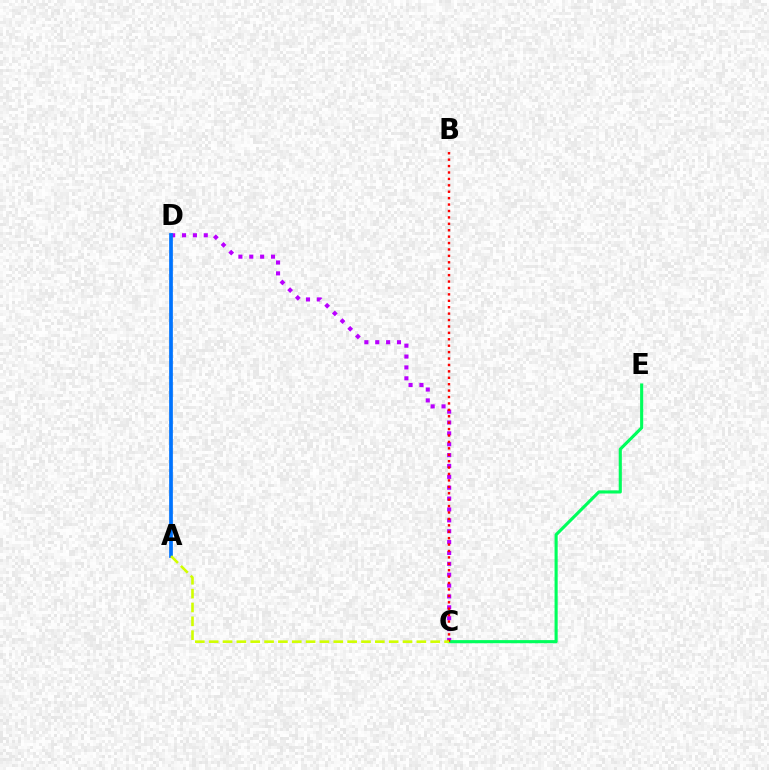{('C', 'D'): [{'color': '#b900ff', 'line_style': 'dotted', 'thickness': 2.95}], ('C', 'E'): [{'color': '#00ff5c', 'line_style': 'solid', 'thickness': 2.24}], ('B', 'C'): [{'color': '#ff0000', 'line_style': 'dotted', 'thickness': 1.74}], ('A', 'D'): [{'color': '#0074ff', 'line_style': 'solid', 'thickness': 2.68}], ('A', 'C'): [{'color': '#d1ff00', 'line_style': 'dashed', 'thickness': 1.88}]}